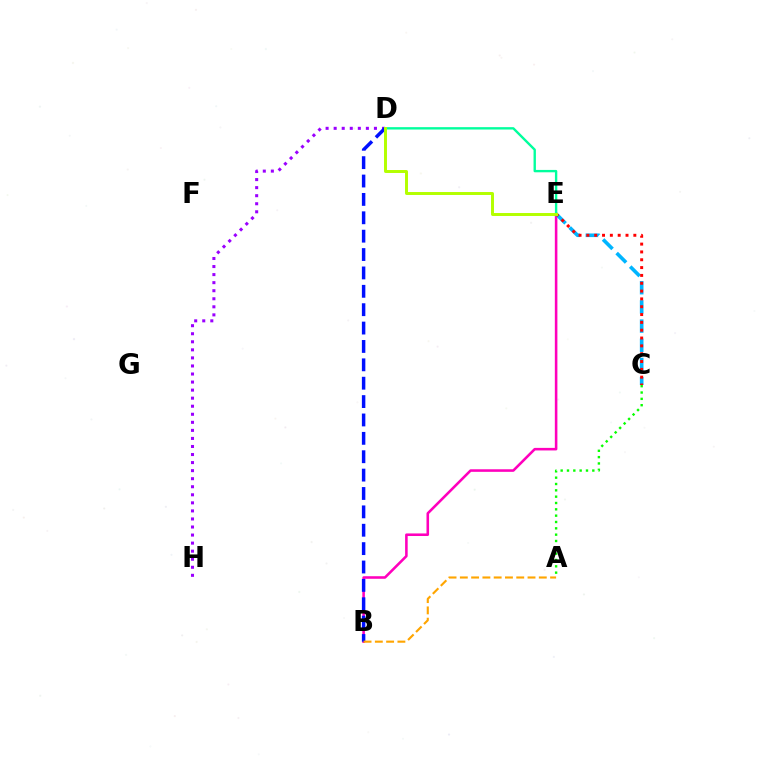{('B', 'E'): [{'color': '#ff00bd', 'line_style': 'solid', 'thickness': 1.85}], ('C', 'E'): [{'color': '#00b5ff', 'line_style': 'dashed', 'thickness': 2.61}, {'color': '#ff0000', 'line_style': 'dotted', 'thickness': 2.13}], ('D', 'H'): [{'color': '#9b00ff', 'line_style': 'dotted', 'thickness': 2.19}], ('D', 'E'): [{'color': '#00ff9d', 'line_style': 'solid', 'thickness': 1.71}, {'color': '#b3ff00', 'line_style': 'solid', 'thickness': 2.13}], ('A', 'C'): [{'color': '#08ff00', 'line_style': 'dotted', 'thickness': 1.72}], ('B', 'D'): [{'color': '#0010ff', 'line_style': 'dashed', 'thickness': 2.5}], ('A', 'B'): [{'color': '#ffa500', 'line_style': 'dashed', 'thickness': 1.53}]}